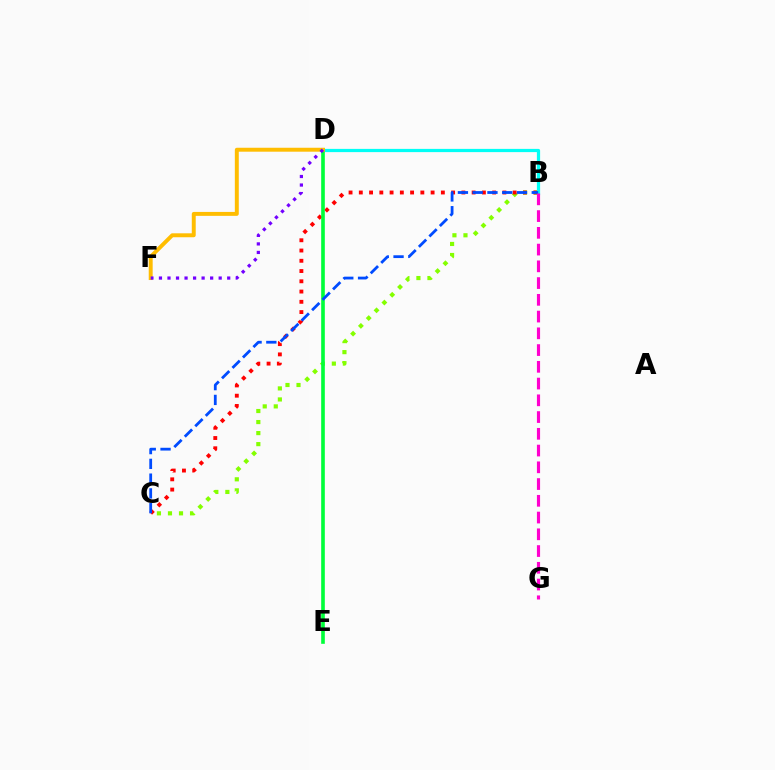{('B', 'C'): [{'color': '#84ff00', 'line_style': 'dotted', 'thickness': 3.0}, {'color': '#ff0000', 'line_style': 'dotted', 'thickness': 2.79}, {'color': '#004bff', 'line_style': 'dashed', 'thickness': 2.01}], ('B', 'D'): [{'color': '#00fff6', 'line_style': 'solid', 'thickness': 2.32}], ('D', 'E'): [{'color': '#00ff39', 'line_style': 'solid', 'thickness': 2.61}], ('D', 'F'): [{'color': '#ffbd00', 'line_style': 'solid', 'thickness': 2.83}, {'color': '#7200ff', 'line_style': 'dotted', 'thickness': 2.32}], ('B', 'G'): [{'color': '#ff00cf', 'line_style': 'dashed', 'thickness': 2.28}]}